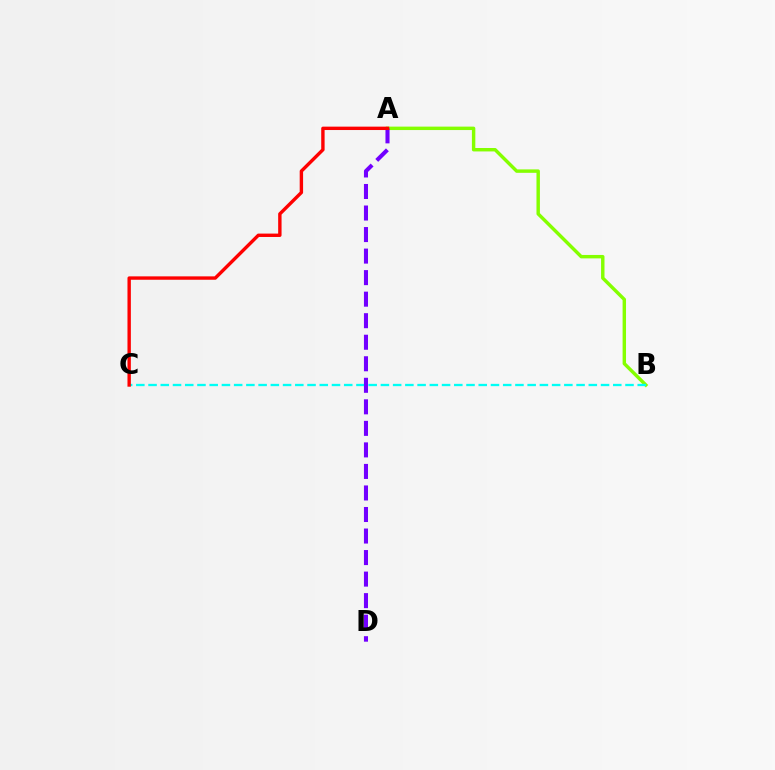{('A', 'B'): [{'color': '#84ff00', 'line_style': 'solid', 'thickness': 2.47}], ('B', 'C'): [{'color': '#00fff6', 'line_style': 'dashed', 'thickness': 1.66}], ('A', 'D'): [{'color': '#7200ff', 'line_style': 'dashed', 'thickness': 2.93}], ('A', 'C'): [{'color': '#ff0000', 'line_style': 'solid', 'thickness': 2.44}]}